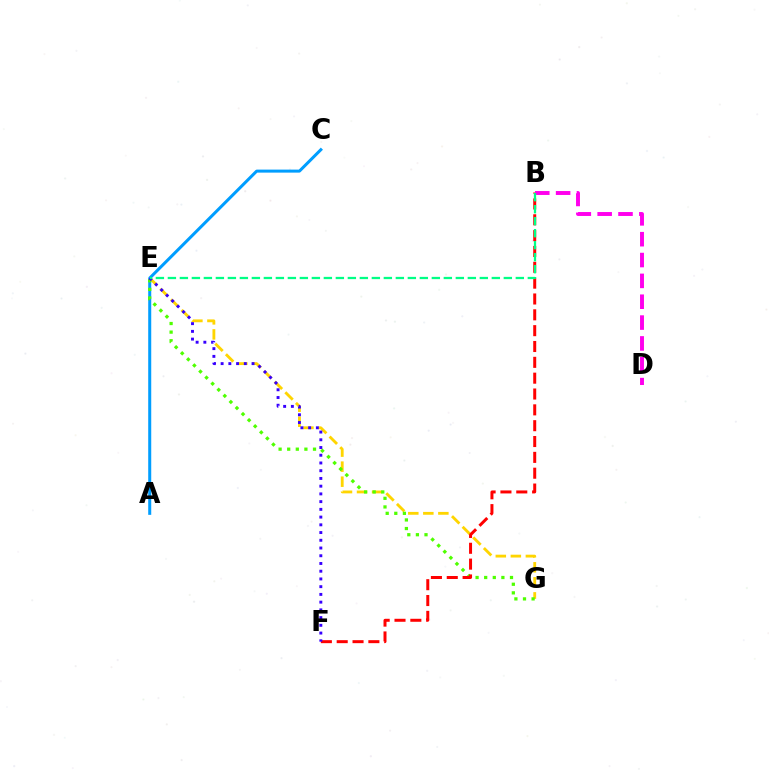{('E', 'G'): [{'color': '#ffd500', 'line_style': 'dashed', 'thickness': 2.04}, {'color': '#4fff00', 'line_style': 'dotted', 'thickness': 2.34}], ('A', 'C'): [{'color': '#009eff', 'line_style': 'solid', 'thickness': 2.18}], ('B', 'F'): [{'color': '#ff0000', 'line_style': 'dashed', 'thickness': 2.15}], ('E', 'F'): [{'color': '#3700ff', 'line_style': 'dotted', 'thickness': 2.1}], ('B', 'D'): [{'color': '#ff00ed', 'line_style': 'dashed', 'thickness': 2.83}], ('B', 'E'): [{'color': '#00ff86', 'line_style': 'dashed', 'thickness': 1.63}]}